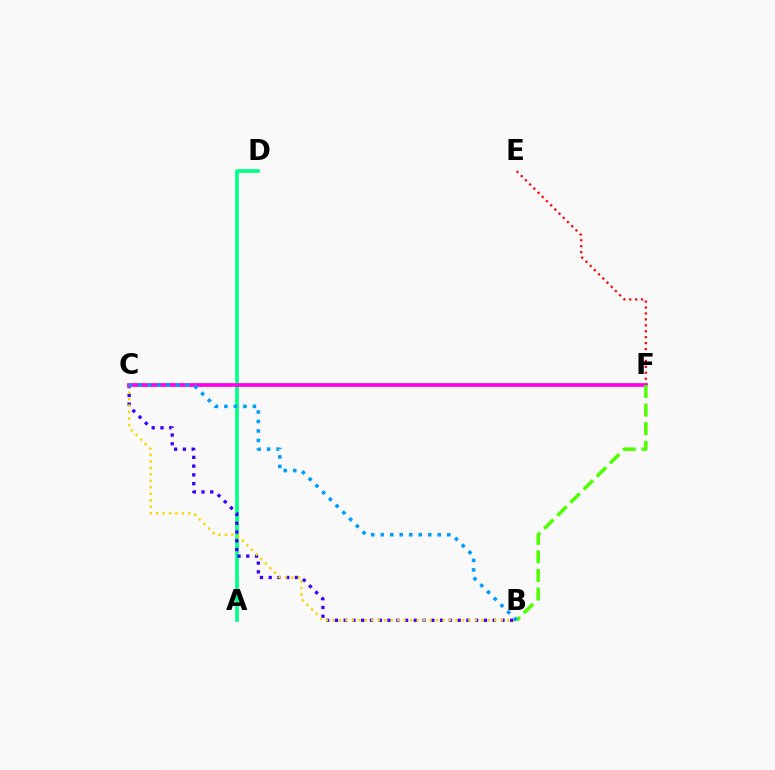{('A', 'D'): [{'color': '#00ff86', 'line_style': 'solid', 'thickness': 2.64}], ('B', 'C'): [{'color': '#3700ff', 'line_style': 'dotted', 'thickness': 2.38}, {'color': '#ffd500', 'line_style': 'dotted', 'thickness': 1.76}, {'color': '#009eff', 'line_style': 'dotted', 'thickness': 2.58}], ('E', 'F'): [{'color': '#ff0000', 'line_style': 'dotted', 'thickness': 1.61}], ('C', 'F'): [{'color': '#ff00ed', 'line_style': 'solid', 'thickness': 2.67}], ('B', 'F'): [{'color': '#4fff00', 'line_style': 'dashed', 'thickness': 2.52}]}